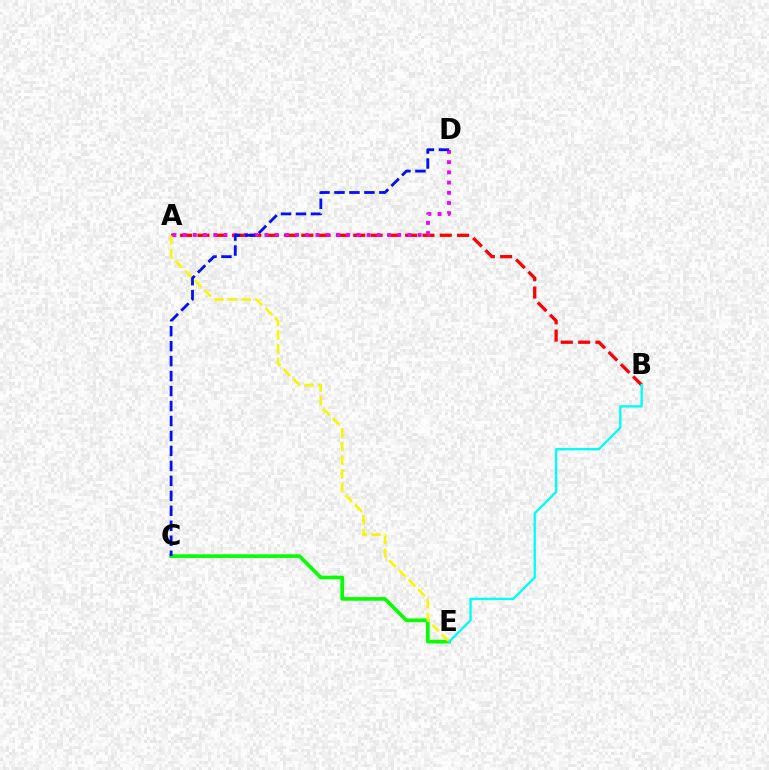{('C', 'E'): [{'color': '#08ff00', 'line_style': 'solid', 'thickness': 2.65}], ('A', 'B'): [{'color': '#ff0000', 'line_style': 'dashed', 'thickness': 2.35}], ('A', 'D'): [{'color': '#ee00ff', 'line_style': 'dotted', 'thickness': 2.78}], ('A', 'E'): [{'color': '#fcf500', 'line_style': 'dashed', 'thickness': 1.86}], ('B', 'E'): [{'color': '#00fff6', 'line_style': 'solid', 'thickness': 1.7}], ('C', 'D'): [{'color': '#0010ff', 'line_style': 'dashed', 'thickness': 2.03}]}